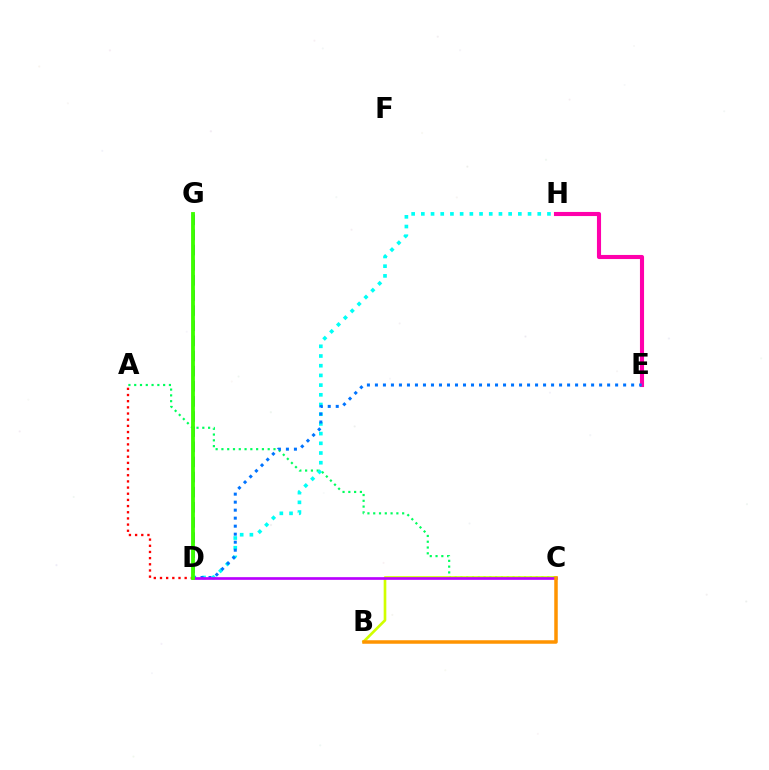{('A', 'C'): [{'color': '#00ff5c', 'line_style': 'dotted', 'thickness': 1.57}], ('D', 'H'): [{'color': '#00fff6', 'line_style': 'dotted', 'thickness': 2.64}], ('A', 'D'): [{'color': '#ff0000', 'line_style': 'dotted', 'thickness': 1.68}], ('E', 'H'): [{'color': '#ff00ac', 'line_style': 'solid', 'thickness': 2.95}], ('D', 'E'): [{'color': '#0074ff', 'line_style': 'dotted', 'thickness': 2.18}], ('D', 'G'): [{'color': '#2500ff', 'line_style': 'dashed', 'thickness': 2.06}, {'color': '#3dff00', 'line_style': 'solid', 'thickness': 2.76}], ('B', 'C'): [{'color': '#d1ff00', 'line_style': 'solid', 'thickness': 1.91}, {'color': '#ff9400', 'line_style': 'solid', 'thickness': 2.53}], ('C', 'D'): [{'color': '#b900ff', 'line_style': 'solid', 'thickness': 1.93}]}